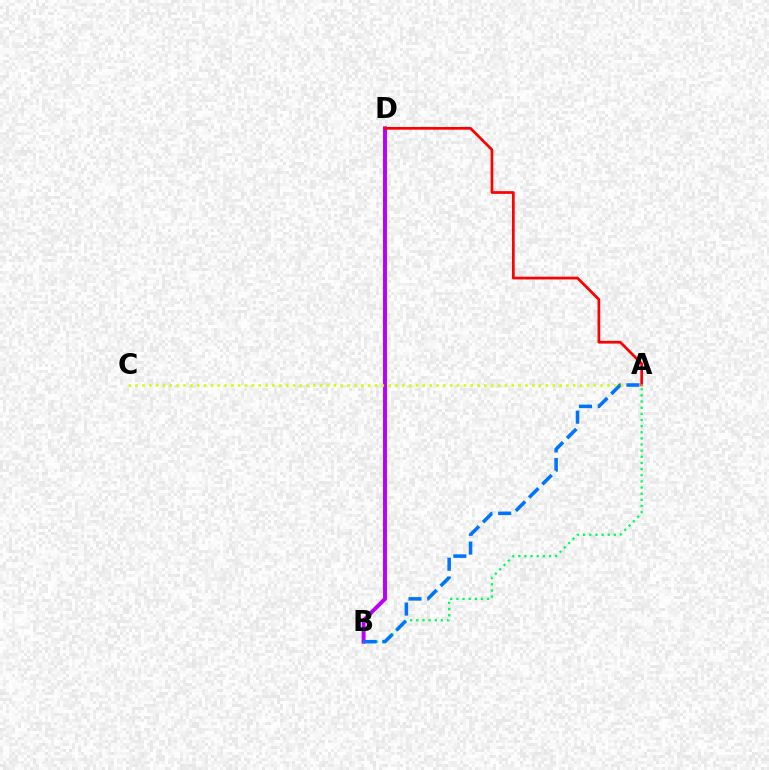{('B', 'D'): [{'color': '#b900ff', 'line_style': 'solid', 'thickness': 2.83}], ('A', 'D'): [{'color': '#ff0000', 'line_style': 'solid', 'thickness': 1.96}], ('A', 'B'): [{'color': '#00ff5c', 'line_style': 'dotted', 'thickness': 1.67}, {'color': '#0074ff', 'line_style': 'dashed', 'thickness': 2.55}], ('A', 'C'): [{'color': '#d1ff00', 'line_style': 'dotted', 'thickness': 1.86}]}